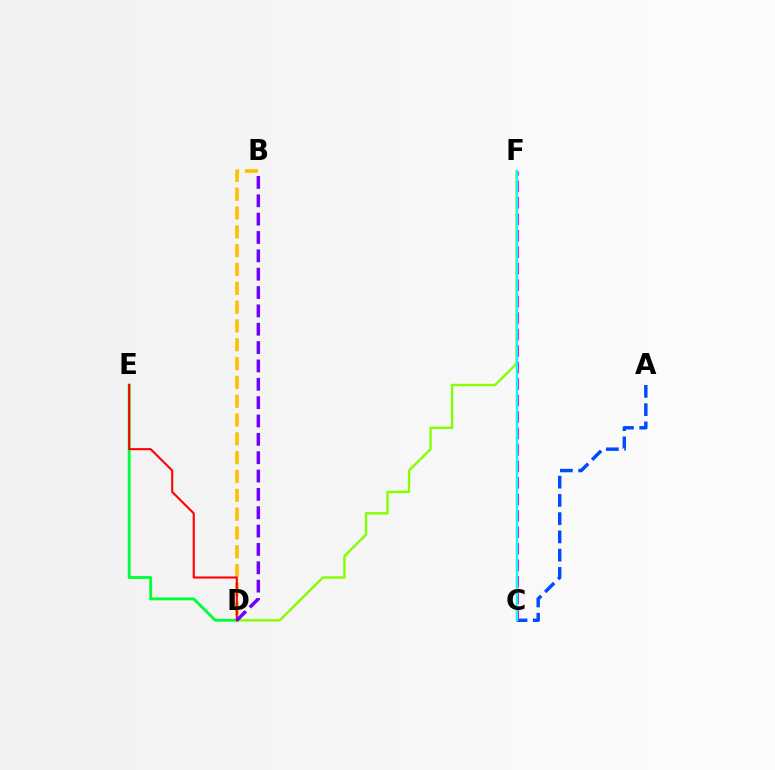{('D', 'F'): [{'color': '#84ff00', 'line_style': 'solid', 'thickness': 1.72}], ('B', 'D'): [{'color': '#ffbd00', 'line_style': 'dashed', 'thickness': 2.56}, {'color': '#7200ff', 'line_style': 'dashed', 'thickness': 2.49}], ('A', 'C'): [{'color': '#004bff', 'line_style': 'dashed', 'thickness': 2.48}], ('C', 'F'): [{'color': '#ff00cf', 'line_style': 'dashed', 'thickness': 2.24}, {'color': '#00fff6', 'line_style': 'solid', 'thickness': 1.73}], ('D', 'E'): [{'color': '#00ff39', 'line_style': 'solid', 'thickness': 2.06}, {'color': '#ff0000', 'line_style': 'solid', 'thickness': 1.5}]}